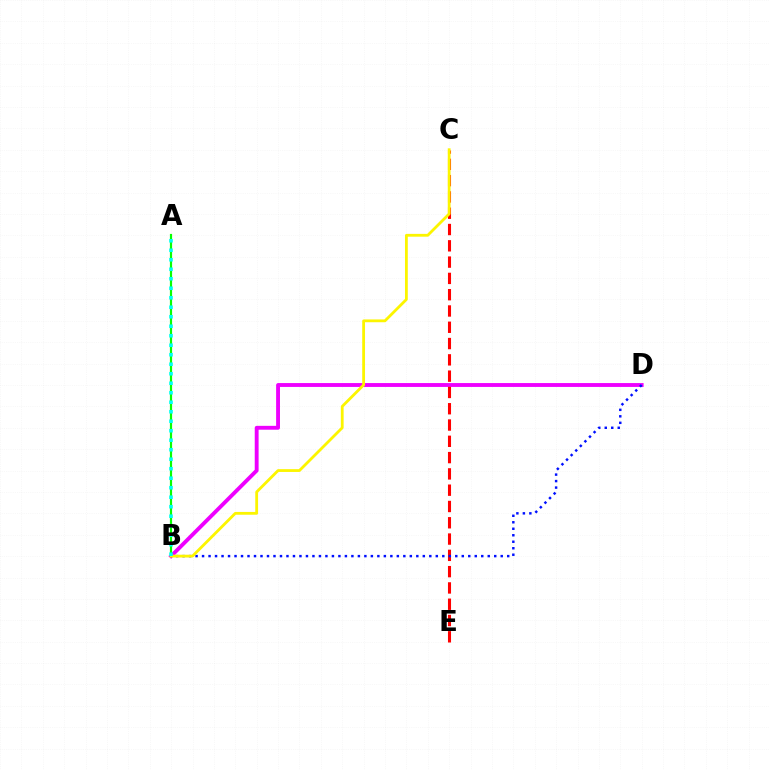{('B', 'D'): [{'color': '#ee00ff', 'line_style': 'solid', 'thickness': 2.78}, {'color': '#0010ff', 'line_style': 'dotted', 'thickness': 1.76}], ('C', 'E'): [{'color': '#ff0000', 'line_style': 'dashed', 'thickness': 2.21}], ('A', 'B'): [{'color': '#08ff00', 'line_style': 'solid', 'thickness': 1.57}, {'color': '#00fff6', 'line_style': 'dotted', 'thickness': 2.58}], ('B', 'C'): [{'color': '#fcf500', 'line_style': 'solid', 'thickness': 2.02}]}